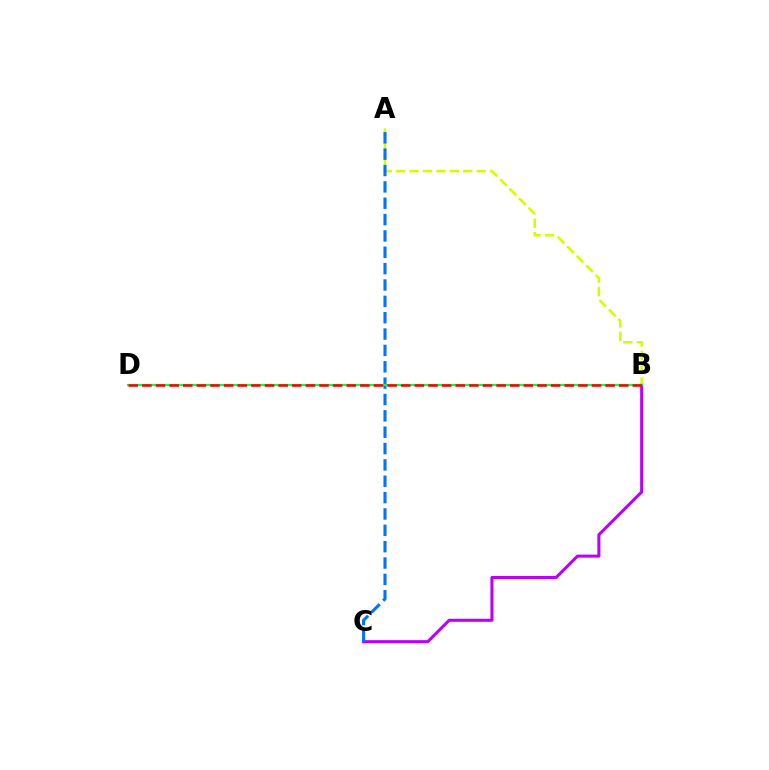{('B', 'C'): [{'color': '#b900ff', 'line_style': 'solid', 'thickness': 2.19}], ('A', 'B'): [{'color': '#d1ff00', 'line_style': 'dashed', 'thickness': 1.82}], ('A', 'C'): [{'color': '#0074ff', 'line_style': 'dashed', 'thickness': 2.22}], ('B', 'D'): [{'color': '#00ff5c', 'line_style': 'solid', 'thickness': 1.57}, {'color': '#ff0000', 'line_style': 'dashed', 'thickness': 1.85}]}